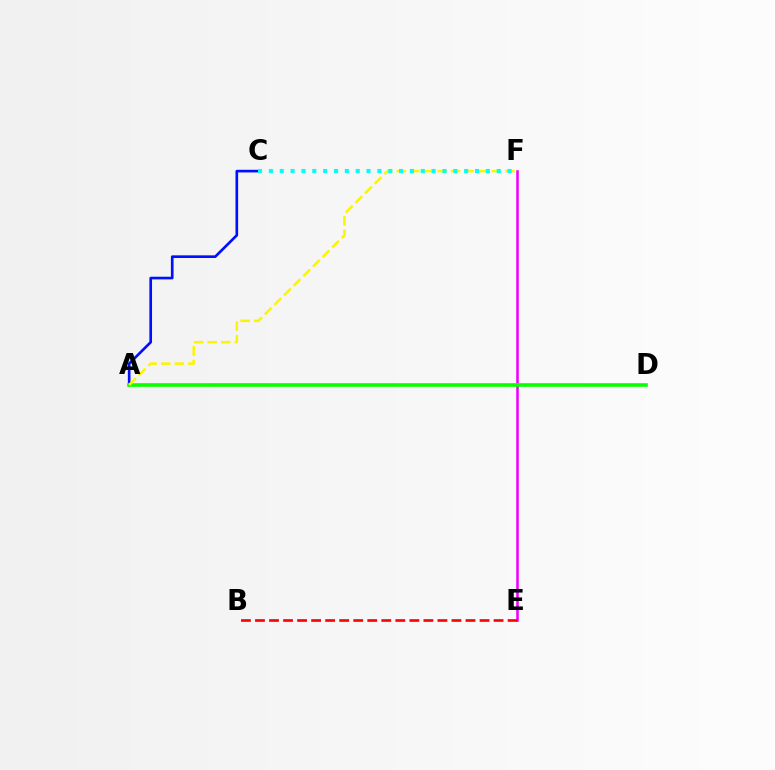{('A', 'C'): [{'color': '#0010ff', 'line_style': 'solid', 'thickness': 1.91}], ('E', 'F'): [{'color': '#ee00ff', 'line_style': 'solid', 'thickness': 1.83}], ('A', 'D'): [{'color': '#08ff00', 'line_style': 'solid', 'thickness': 2.61}], ('A', 'F'): [{'color': '#fcf500', 'line_style': 'dashed', 'thickness': 1.84}], ('B', 'E'): [{'color': '#ff0000', 'line_style': 'dashed', 'thickness': 1.91}], ('C', 'F'): [{'color': '#00fff6', 'line_style': 'dotted', 'thickness': 2.95}]}